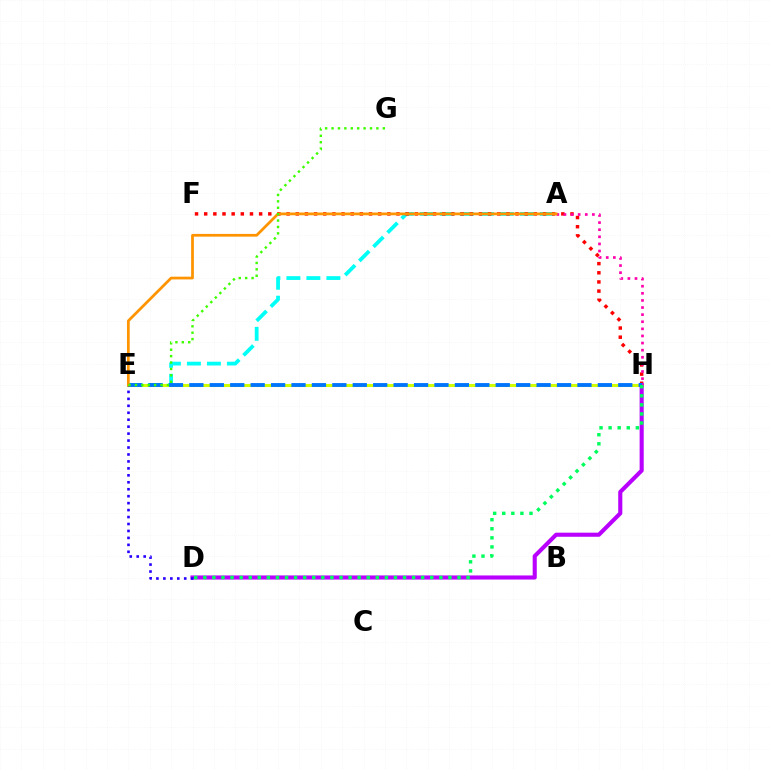{('A', 'E'): [{'color': '#00fff6', 'line_style': 'dashed', 'thickness': 2.72}, {'color': '#ff9400', 'line_style': 'solid', 'thickness': 1.97}], ('F', 'H'): [{'color': '#ff0000', 'line_style': 'dotted', 'thickness': 2.49}], ('E', 'H'): [{'color': '#d1ff00', 'line_style': 'solid', 'thickness': 2.2}, {'color': '#0074ff', 'line_style': 'dashed', 'thickness': 2.77}], ('D', 'H'): [{'color': '#b900ff', 'line_style': 'solid', 'thickness': 2.95}, {'color': '#00ff5c', 'line_style': 'dotted', 'thickness': 2.47}], ('A', 'H'): [{'color': '#ff00ac', 'line_style': 'dotted', 'thickness': 1.93}], ('D', 'E'): [{'color': '#2500ff', 'line_style': 'dotted', 'thickness': 1.89}], ('E', 'G'): [{'color': '#3dff00', 'line_style': 'dotted', 'thickness': 1.74}]}